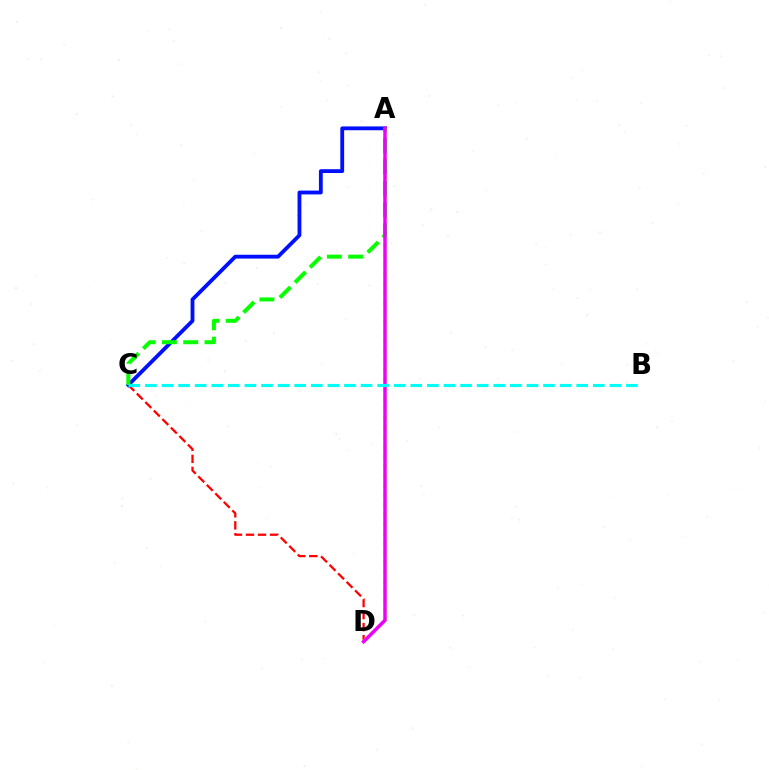{('C', 'D'): [{'color': '#ff0000', 'line_style': 'dashed', 'thickness': 1.63}], ('A', 'C'): [{'color': '#0010ff', 'line_style': 'solid', 'thickness': 2.75}, {'color': '#08ff00', 'line_style': 'dashed', 'thickness': 2.89}], ('A', 'D'): [{'color': '#fcf500', 'line_style': 'dotted', 'thickness': 2.61}, {'color': '#ee00ff', 'line_style': 'solid', 'thickness': 2.49}], ('B', 'C'): [{'color': '#00fff6', 'line_style': 'dashed', 'thickness': 2.25}]}